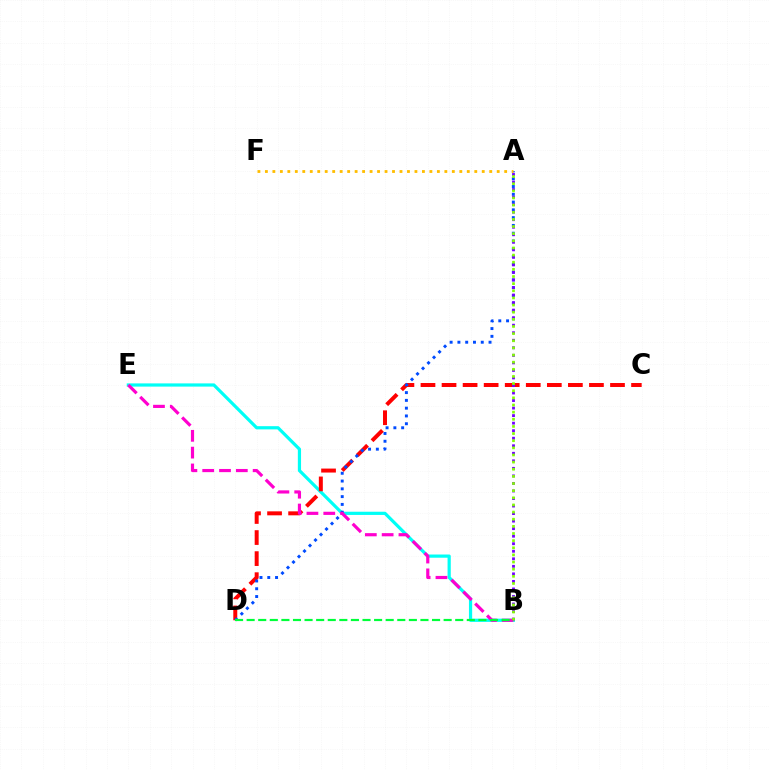{('B', 'E'): [{'color': '#00fff6', 'line_style': 'solid', 'thickness': 2.31}, {'color': '#ff00cf', 'line_style': 'dashed', 'thickness': 2.28}], ('C', 'D'): [{'color': '#ff0000', 'line_style': 'dashed', 'thickness': 2.86}], ('A', 'D'): [{'color': '#004bff', 'line_style': 'dotted', 'thickness': 2.11}], ('A', 'B'): [{'color': '#7200ff', 'line_style': 'dotted', 'thickness': 2.05}, {'color': '#84ff00', 'line_style': 'dotted', 'thickness': 1.94}], ('B', 'D'): [{'color': '#00ff39', 'line_style': 'dashed', 'thickness': 1.57}], ('A', 'F'): [{'color': '#ffbd00', 'line_style': 'dotted', 'thickness': 2.03}]}